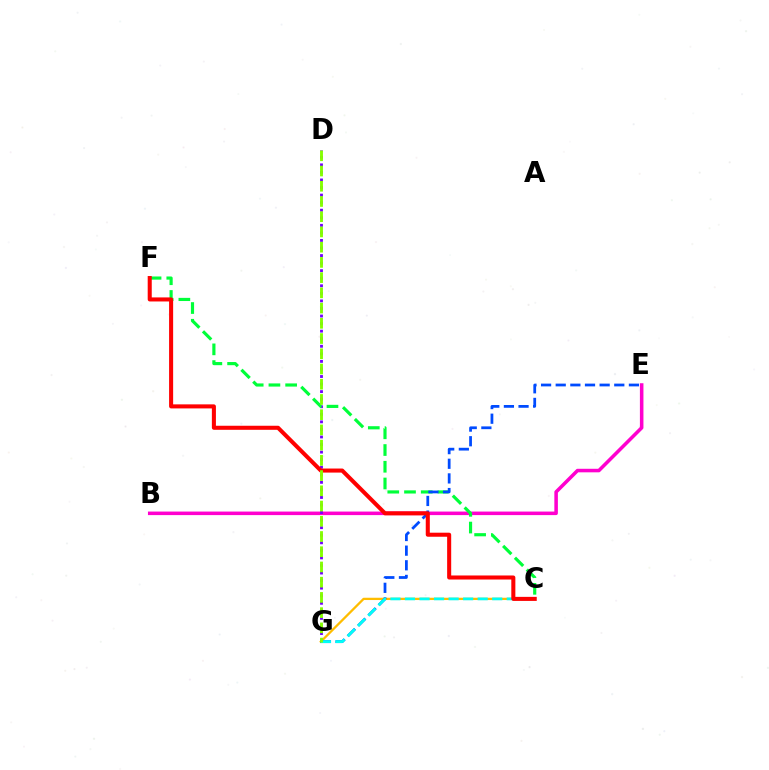{('B', 'E'): [{'color': '#ff00cf', 'line_style': 'solid', 'thickness': 2.55}], ('C', 'G'): [{'color': '#ffbd00', 'line_style': 'solid', 'thickness': 1.65}, {'color': '#00fff6', 'line_style': 'dashed', 'thickness': 1.98}], ('D', 'G'): [{'color': '#7200ff', 'line_style': 'dotted', 'thickness': 2.05}, {'color': '#84ff00', 'line_style': 'dashed', 'thickness': 2.07}], ('C', 'F'): [{'color': '#00ff39', 'line_style': 'dashed', 'thickness': 2.27}, {'color': '#ff0000', 'line_style': 'solid', 'thickness': 2.92}], ('E', 'G'): [{'color': '#004bff', 'line_style': 'dashed', 'thickness': 1.99}]}